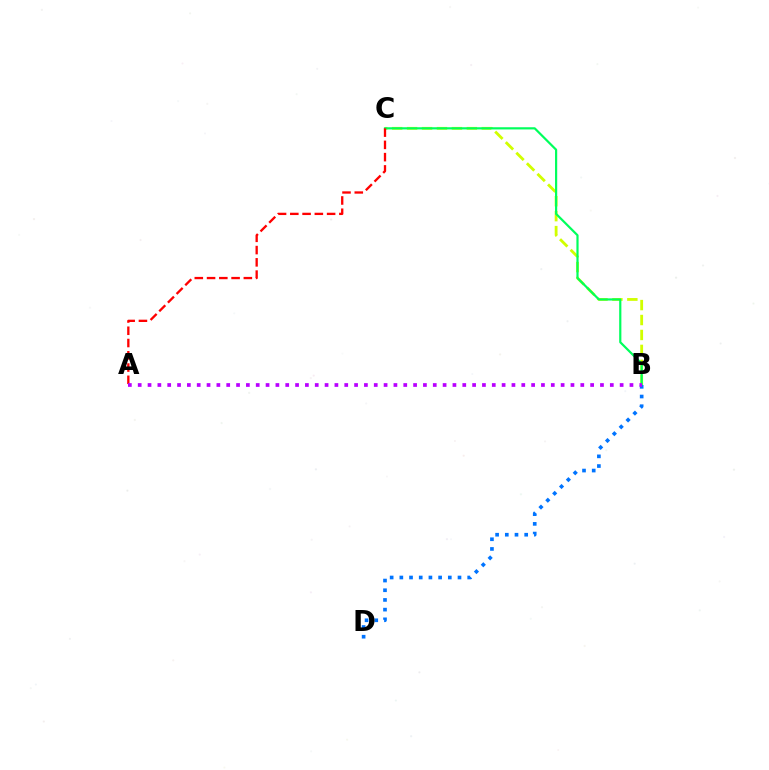{('B', 'C'): [{'color': '#d1ff00', 'line_style': 'dashed', 'thickness': 2.03}, {'color': '#00ff5c', 'line_style': 'solid', 'thickness': 1.58}], ('B', 'D'): [{'color': '#0074ff', 'line_style': 'dotted', 'thickness': 2.63}], ('A', 'C'): [{'color': '#ff0000', 'line_style': 'dashed', 'thickness': 1.67}], ('A', 'B'): [{'color': '#b900ff', 'line_style': 'dotted', 'thickness': 2.67}]}